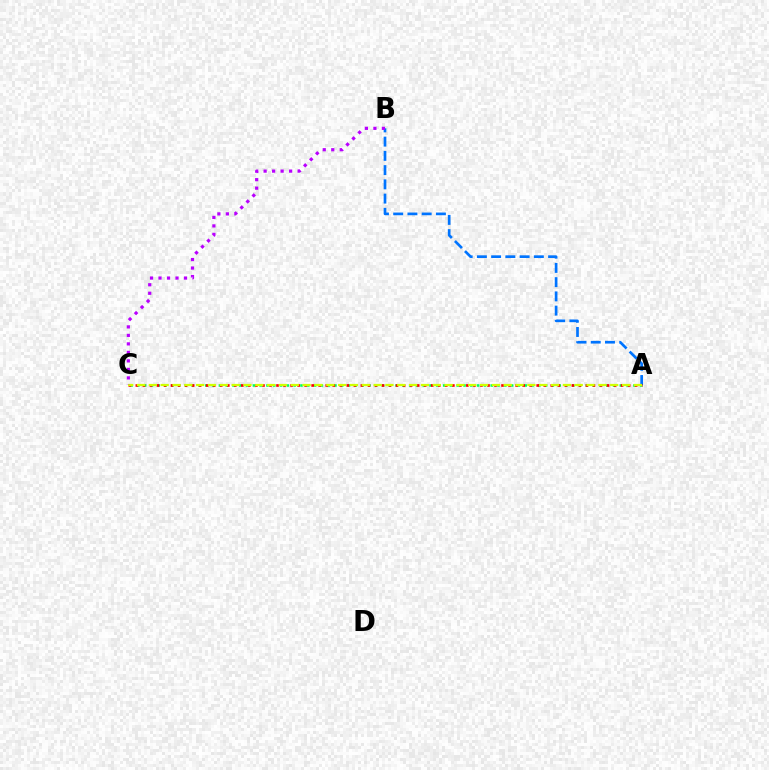{('A', 'C'): [{'color': '#00ff5c', 'line_style': 'dotted', 'thickness': 1.85}, {'color': '#ff0000', 'line_style': 'dotted', 'thickness': 1.91}, {'color': '#d1ff00', 'line_style': 'dashed', 'thickness': 1.61}], ('A', 'B'): [{'color': '#0074ff', 'line_style': 'dashed', 'thickness': 1.93}], ('B', 'C'): [{'color': '#b900ff', 'line_style': 'dotted', 'thickness': 2.31}]}